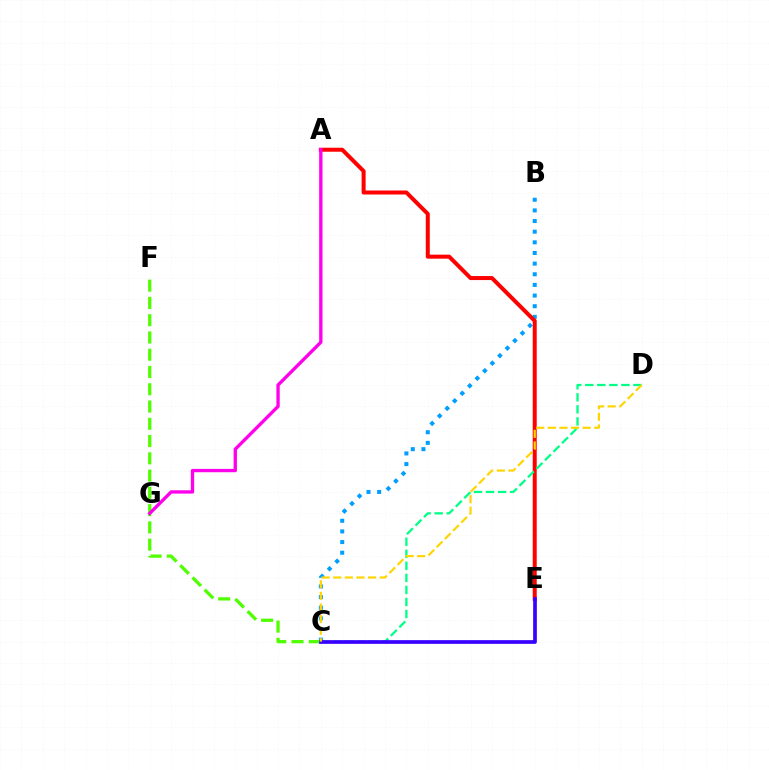{('B', 'C'): [{'color': '#009eff', 'line_style': 'dotted', 'thickness': 2.89}], ('C', 'F'): [{'color': '#4fff00', 'line_style': 'dashed', 'thickness': 2.35}], ('A', 'E'): [{'color': '#ff0000', 'line_style': 'solid', 'thickness': 2.89}], ('A', 'G'): [{'color': '#ff00ed', 'line_style': 'solid', 'thickness': 2.4}], ('C', 'D'): [{'color': '#00ff86', 'line_style': 'dashed', 'thickness': 1.64}, {'color': '#ffd500', 'line_style': 'dashed', 'thickness': 1.58}], ('C', 'E'): [{'color': '#3700ff', 'line_style': 'solid', 'thickness': 2.66}]}